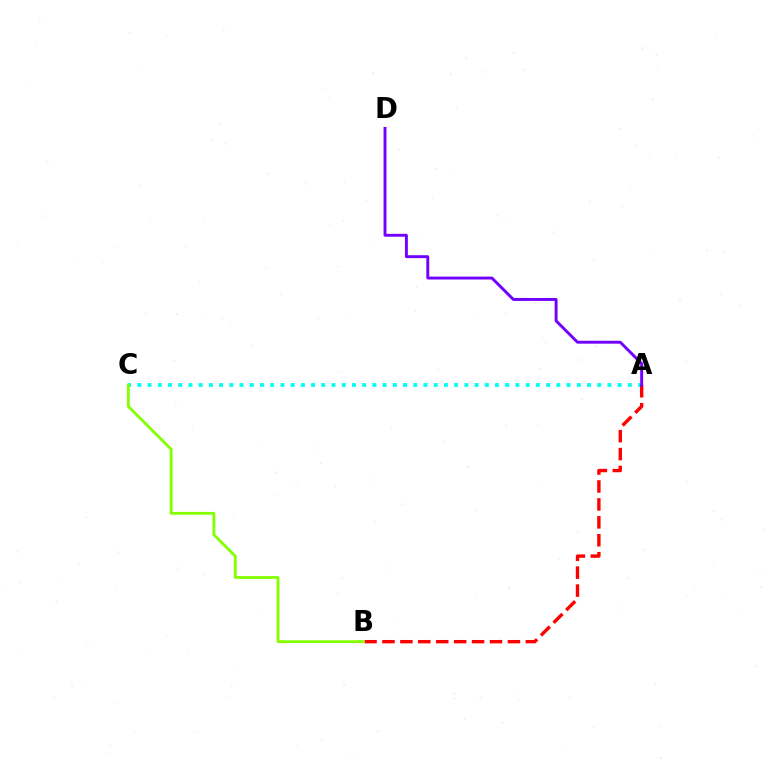{('A', 'C'): [{'color': '#00fff6', 'line_style': 'dotted', 'thickness': 2.78}], ('A', 'B'): [{'color': '#ff0000', 'line_style': 'dashed', 'thickness': 2.43}], ('B', 'C'): [{'color': '#84ff00', 'line_style': 'solid', 'thickness': 2.03}], ('A', 'D'): [{'color': '#7200ff', 'line_style': 'solid', 'thickness': 2.1}]}